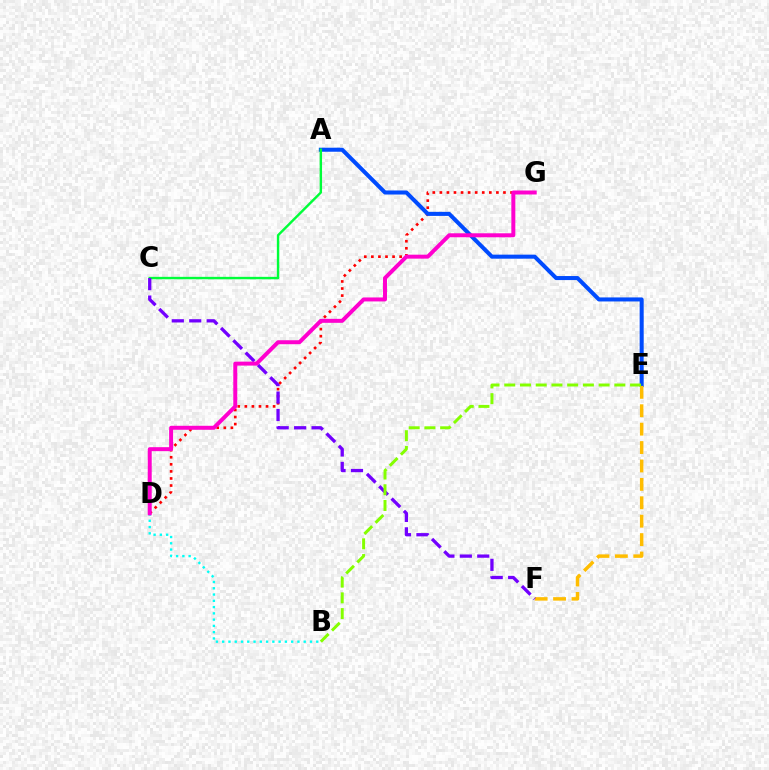{('D', 'G'): [{'color': '#ff0000', 'line_style': 'dotted', 'thickness': 1.92}, {'color': '#ff00cf', 'line_style': 'solid', 'thickness': 2.86}], ('B', 'D'): [{'color': '#00fff6', 'line_style': 'dotted', 'thickness': 1.7}], ('A', 'E'): [{'color': '#004bff', 'line_style': 'solid', 'thickness': 2.91}], ('E', 'F'): [{'color': '#ffbd00', 'line_style': 'dashed', 'thickness': 2.5}], ('A', 'C'): [{'color': '#00ff39', 'line_style': 'solid', 'thickness': 1.74}], ('C', 'F'): [{'color': '#7200ff', 'line_style': 'dashed', 'thickness': 2.37}], ('B', 'E'): [{'color': '#84ff00', 'line_style': 'dashed', 'thickness': 2.14}]}